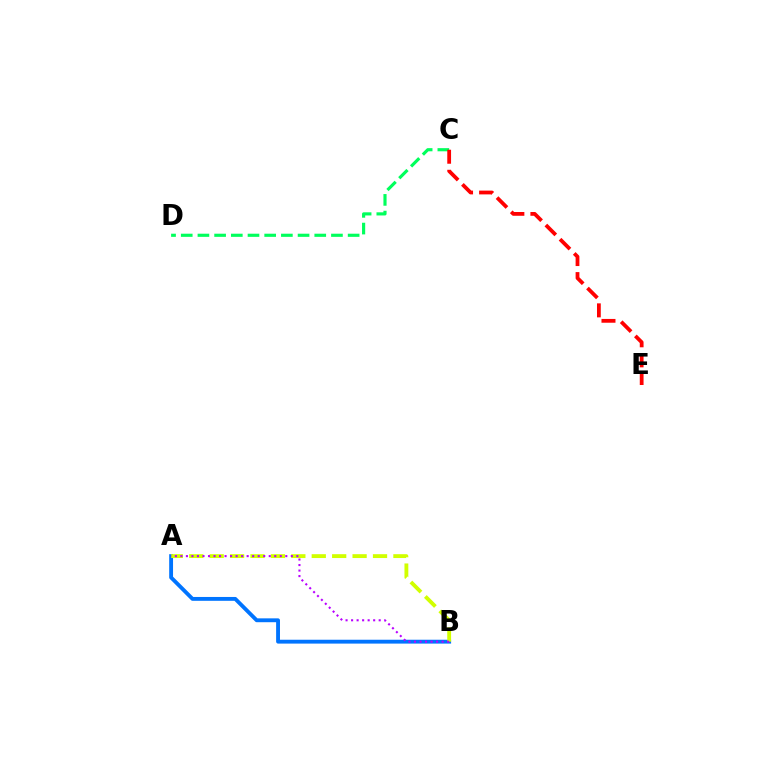{('A', 'B'): [{'color': '#0074ff', 'line_style': 'solid', 'thickness': 2.78}, {'color': '#d1ff00', 'line_style': 'dashed', 'thickness': 2.77}, {'color': '#b900ff', 'line_style': 'dotted', 'thickness': 1.5}], ('C', 'D'): [{'color': '#00ff5c', 'line_style': 'dashed', 'thickness': 2.27}], ('C', 'E'): [{'color': '#ff0000', 'line_style': 'dashed', 'thickness': 2.73}]}